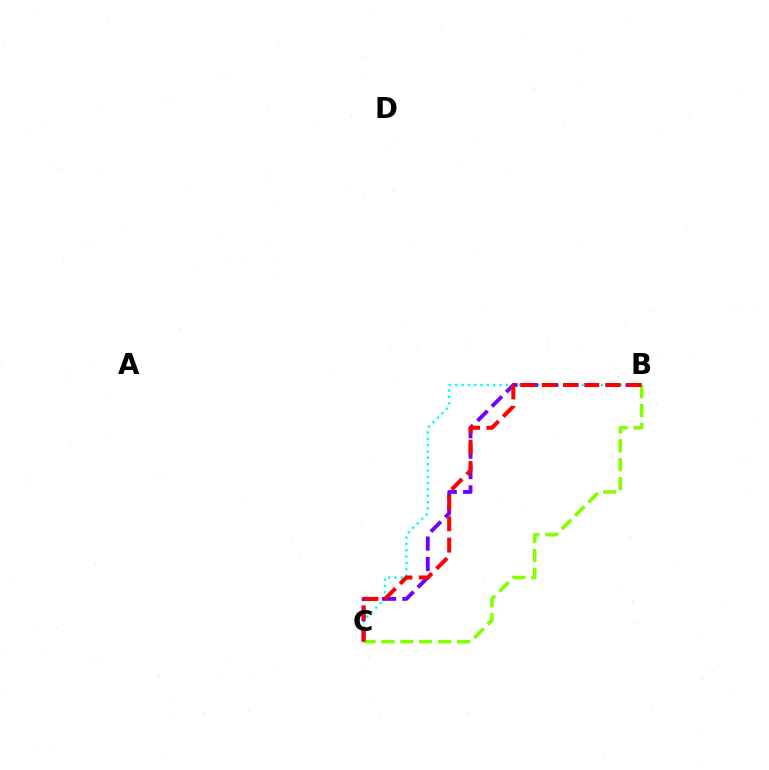{('B', 'C'): [{'color': '#00fff6', 'line_style': 'dotted', 'thickness': 1.72}, {'color': '#7200ff', 'line_style': 'dashed', 'thickness': 2.77}, {'color': '#84ff00', 'line_style': 'dashed', 'thickness': 2.57}, {'color': '#ff0000', 'line_style': 'dashed', 'thickness': 2.9}]}